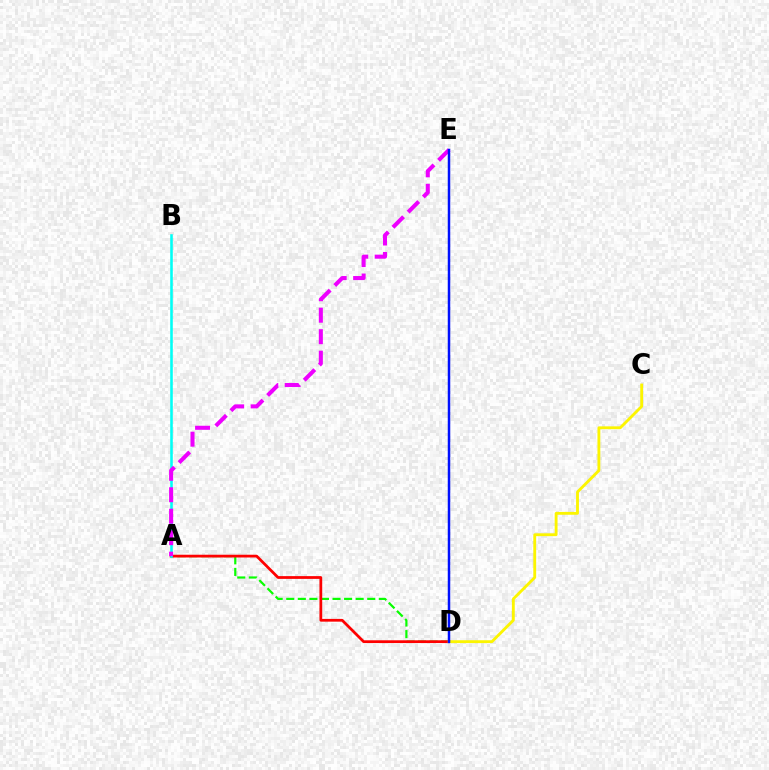{('A', 'D'): [{'color': '#08ff00', 'line_style': 'dashed', 'thickness': 1.57}, {'color': '#ff0000', 'line_style': 'solid', 'thickness': 1.98}], ('A', 'B'): [{'color': '#00fff6', 'line_style': 'solid', 'thickness': 1.85}], ('A', 'E'): [{'color': '#ee00ff', 'line_style': 'dashed', 'thickness': 2.92}], ('C', 'D'): [{'color': '#fcf500', 'line_style': 'solid', 'thickness': 2.05}], ('D', 'E'): [{'color': '#0010ff', 'line_style': 'solid', 'thickness': 1.79}]}